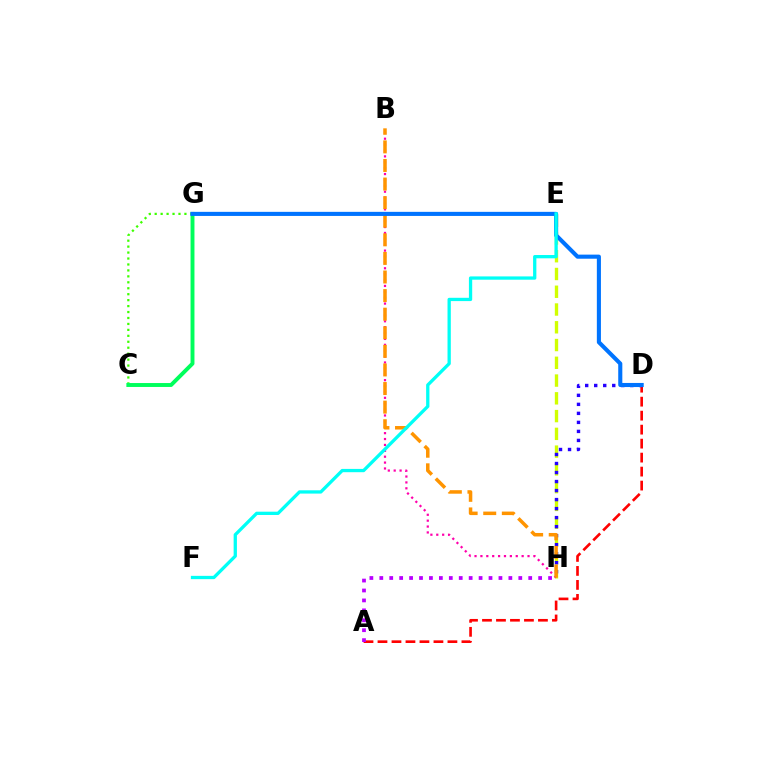{('E', 'H'): [{'color': '#d1ff00', 'line_style': 'dashed', 'thickness': 2.41}], ('A', 'D'): [{'color': '#ff0000', 'line_style': 'dashed', 'thickness': 1.9}], ('C', 'G'): [{'color': '#3dff00', 'line_style': 'dotted', 'thickness': 1.62}, {'color': '#00ff5c', 'line_style': 'solid', 'thickness': 2.82}], ('D', 'H'): [{'color': '#2500ff', 'line_style': 'dotted', 'thickness': 2.45}], ('B', 'H'): [{'color': '#ff00ac', 'line_style': 'dotted', 'thickness': 1.6}, {'color': '#ff9400', 'line_style': 'dashed', 'thickness': 2.53}], ('D', 'G'): [{'color': '#0074ff', 'line_style': 'solid', 'thickness': 2.95}], ('A', 'H'): [{'color': '#b900ff', 'line_style': 'dotted', 'thickness': 2.7}], ('E', 'F'): [{'color': '#00fff6', 'line_style': 'solid', 'thickness': 2.37}]}